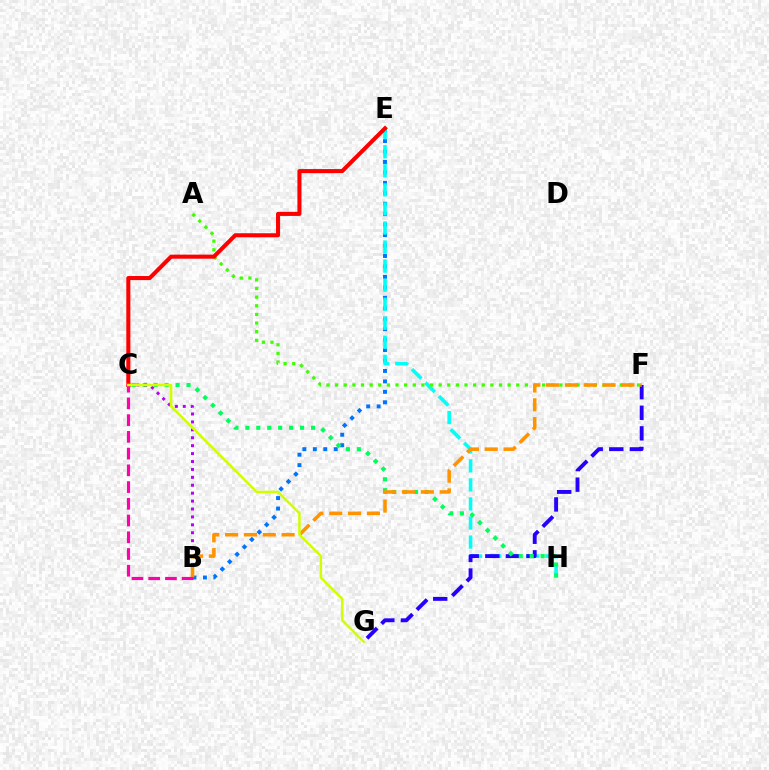{('B', 'E'): [{'color': '#0074ff', 'line_style': 'dotted', 'thickness': 2.84}], ('E', 'H'): [{'color': '#00fff6', 'line_style': 'dashed', 'thickness': 2.59}], ('F', 'G'): [{'color': '#2500ff', 'line_style': 'dashed', 'thickness': 2.8}], ('C', 'H'): [{'color': '#00ff5c', 'line_style': 'dotted', 'thickness': 2.97}], ('B', 'C'): [{'color': '#b900ff', 'line_style': 'dotted', 'thickness': 2.15}, {'color': '#ff00ac', 'line_style': 'dashed', 'thickness': 2.27}], ('A', 'F'): [{'color': '#3dff00', 'line_style': 'dotted', 'thickness': 2.34}], ('B', 'F'): [{'color': '#ff9400', 'line_style': 'dashed', 'thickness': 2.56}], ('C', 'E'): [{'color': '#ff0000', 'line_style': 'solid', 'thickness': 2.93}], ('C', 'G'): [{'color': '#d1ff00', 'line_style': 'solid', 'thickness': 1.83}]}